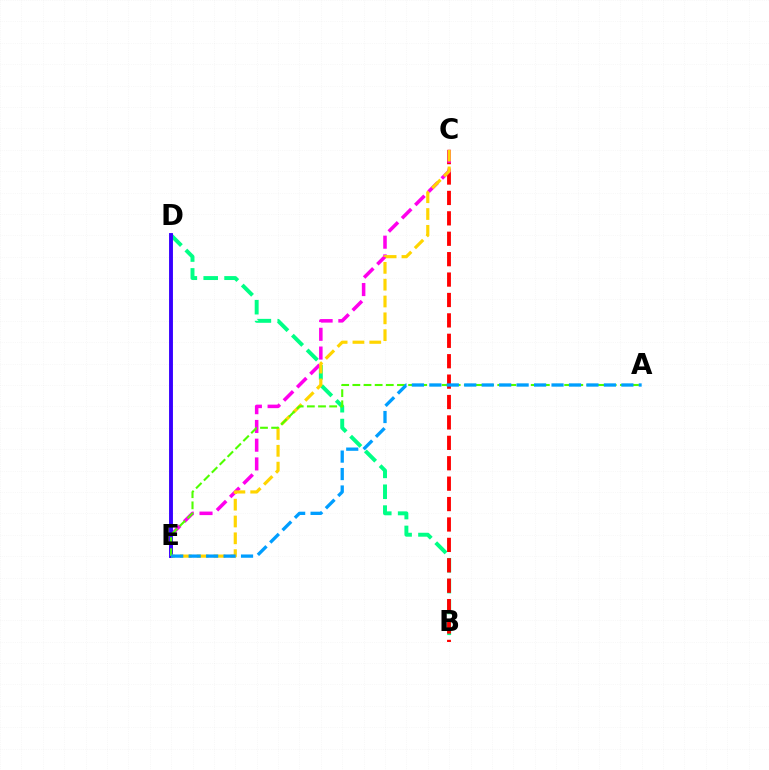{('B', 'D'): [{'color': '#00ff86', 'line_style': 'dashed', 'thickness': 2.83}], ('B', 'C'): [{'color': '#ff0000', 'line_style': 'dashed', 'thickness': 2.77}], ('C', 'E'): [{'color': '#ff00ed', 'line_style': 'dashed', 'thickness': 2.55}, {'color': '#ffd500', 'line_style': 'dashed', 'thickness': 2.29}], ('D', 'E'): [{'color': '#3700ff', 'line_style': 'solid', 'thickness': 2.79}], ('A', 'E'): [{'color': '#4fff00', 'line_style': 'dashed', 'thickness': 1.51}, {'color': '#009eff', 'line_style': 'dashed', 'thickness': 2.37}]}